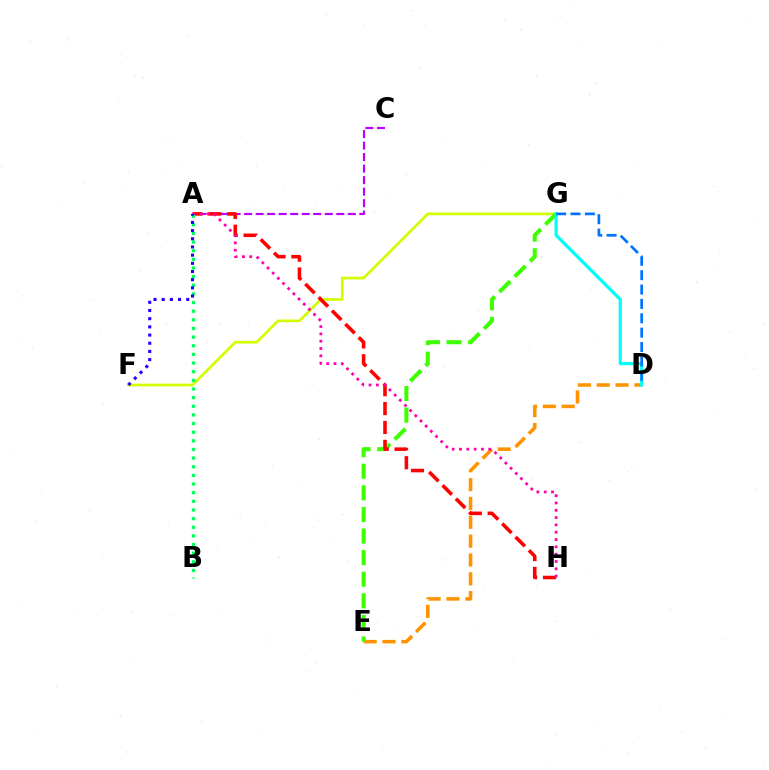{('F', 'G'): [{'color': '#d1ff00', 'line_style': 'solid', 'thickness': 1.95}], ('A', 'C'): [{'color': '#b900ff', 'line_style': 'dashed', 'thickness': 1.56}], ('D', 'E'): [{'color': '#ff9400', 'line_style': 'dashed', 'thickness': 2.56}], ('E', 'G'): [{'color': '#3dff00', 'line_style': 'dashed', 'thickness': 2.93}], ('D', 'G'): [{'color': '#00fff6', 'line_style': 'solid', 'thickness': 2.32}, {'color': '#0074ff', 'line_style': 'dashed', 'thickness': 1.95}], ('A', 'H'): [{'color': '#ff0000', 'line_style': 'dashed', 'thickness': 2.57}, {'color': '#ff00ac', 'line_style': 'dotted', 'thickness': 1.99}], ('A', 'B'): [{'color': '#00ff5c', 'line_style': 'dotted', 'thickness': 2.35}], ('A', 'F'): [{'color': '#2500ff', 'line_style': 'dotted', 'thickness': 2.22}]}